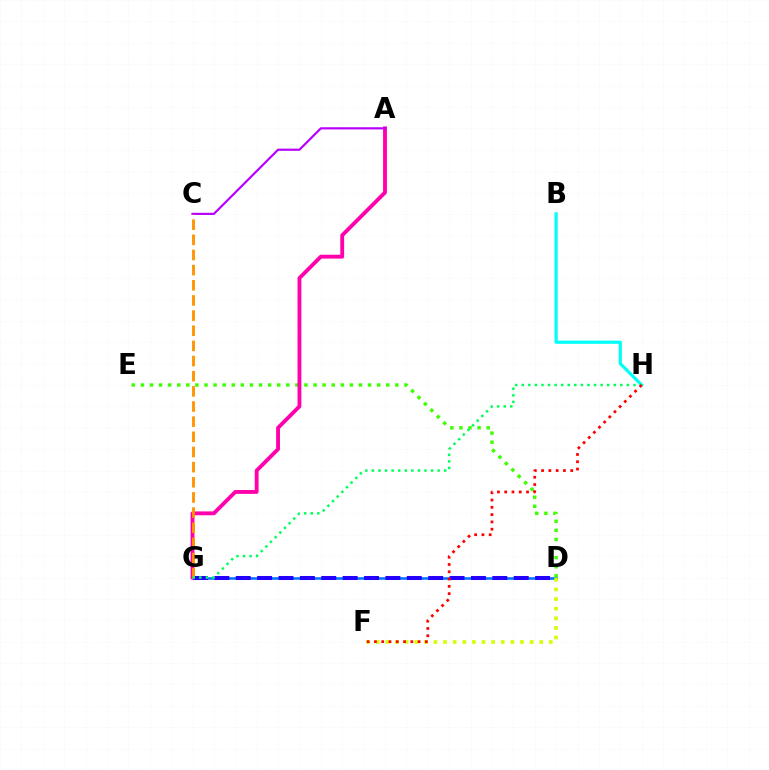{('D', 'G'): [{'color': '#0074ff', 'line_style': 'solid', 'thickness': 1.87}, {'color': '#2500ff', 'line_style': 'dashed', 'thickness': 2.9}], ('D', 'E'): [{'color': '#3dff00', 'line_style': 'dotted', 'thickness': 2.47}], ('B', 'H'): [{'color': '#00fff6', 'line_style': 'solid', 'thickness': 2.29}], ('A', 'G'): [{'color': '#ff00ac', 'line_style': 'solid', 'thickness': 2.77}], ('A', 'C'): [{'color': '#b900ff', 'line_style': 'solid', 'thickness': 1.57}], ('D', 'F'): [{'color': '#d1ff00', 'line_style': 'dotted', 'thickness': 2.61}], ('C', 'G'): [{'color': '#ff9400', 'line_style': 'dashed', 'thickness': 2.06}], ('G', 'H'): [{'color': '#00ff5c', 'line_style': 'dotted', 'thickness': 1.79}], ('F', 'H'): [{'color': '#ff0000', 'line_style': 'dotted', 'thickness': 1.98}]}